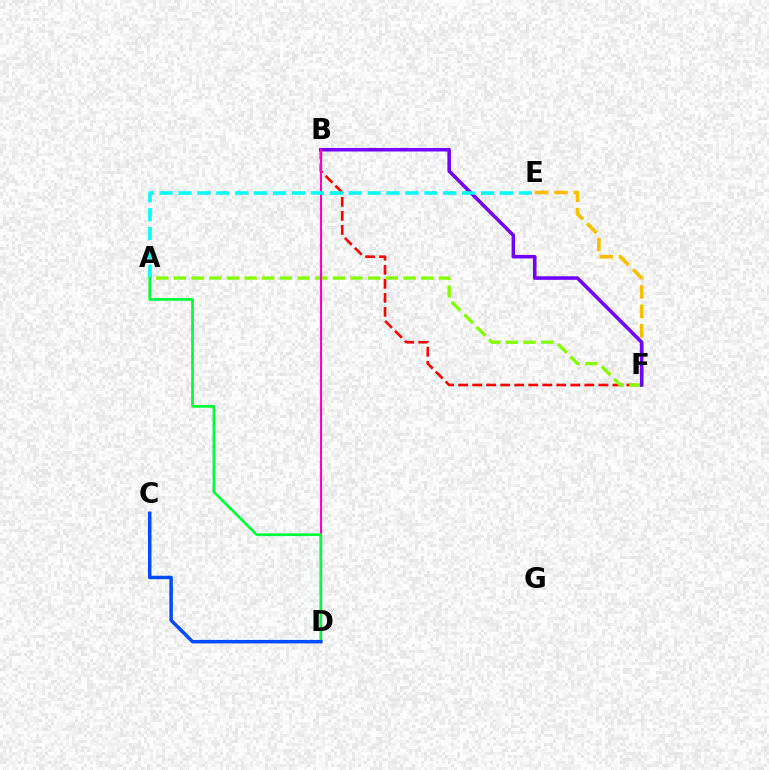{('E', 'F'): [{'color': '#ffbd00', 'line_style': 'dashed', 'thickness': 2.63}], ('B', 'F'): [{'color': '#ff0000', 'line_style': 'dashed', 'thickness': 1.91}, {'color': '#7200ff', 'line_style': 'solid', 'thickness': 2.56}], ('A', 'F'): [{'color': '#84ff00', 'line_style': 'dashed', 'thickness': 2.4}], ('B', 'D'): [{'color': '#ff00cf', 'line_style': 'solid', 'thickness': 1.54}], ('A', 'E'): [{'color': '#00fff6', 'line_style': 'dashed', 'thickness': 2.57}], ('A', 'D'): [{'color': '#00ff39', 'line_style': 'solid', 'thickness': 1.93}], ('C', 'D'): [{'color': '#004bff', 'line_style': 'solid', 'thickness': 2.51}]}